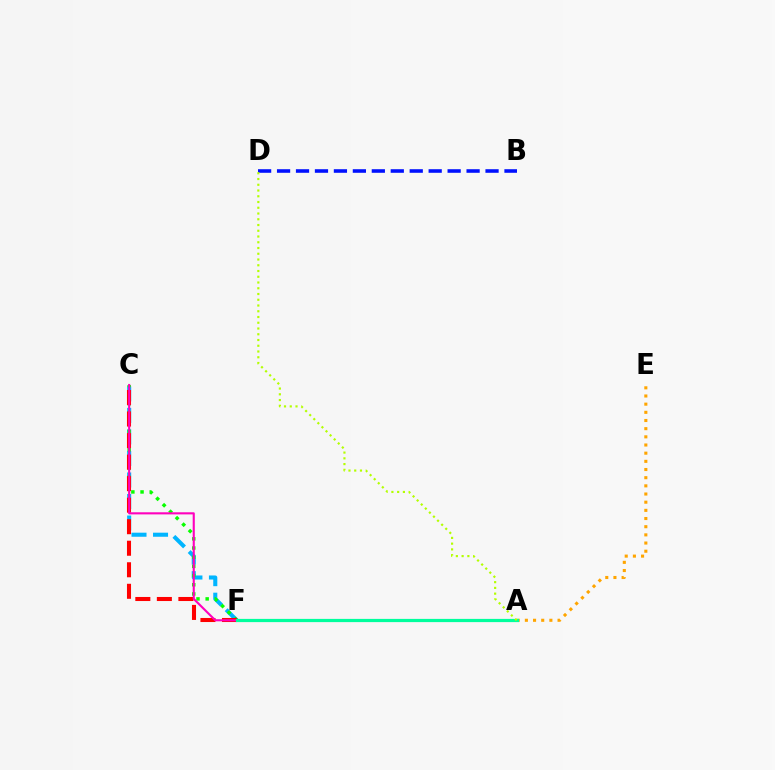{('C', 'F'): [{'color': '#00b5ff', 'line_style': 'dashed', 'thickness': 2.92}, {'color': '#08ff00', 'line_style': 'dotted', 'thickness': 2.49}, {'color': '#ff0000', 'line_style': 'dashed', 'thickness': 2.92}, {'color': '#ff00bd', 'line_style': 'solid', 'thickness': 1.52}], ('A', 'F'): [{'color': '#9b00ff', 'line_style': 'solid', 'thickness': 1.96}, {'color': '#00ff9d', 'line_style': 'solid', 'thickness': 2.31}], ('B', 'D'): [{'color': '#0010ff', 'line_style': 'dashed', 'thickness': 2.57}], ('A', 'E'): [{'color': '#ffa500', 'line_style': 'dotted', 'thickness': 2.22}], ('A', 'D'): [{'color': '#b3ff00', 'line_style': 'dotted', 'thickness': 1.56}]}